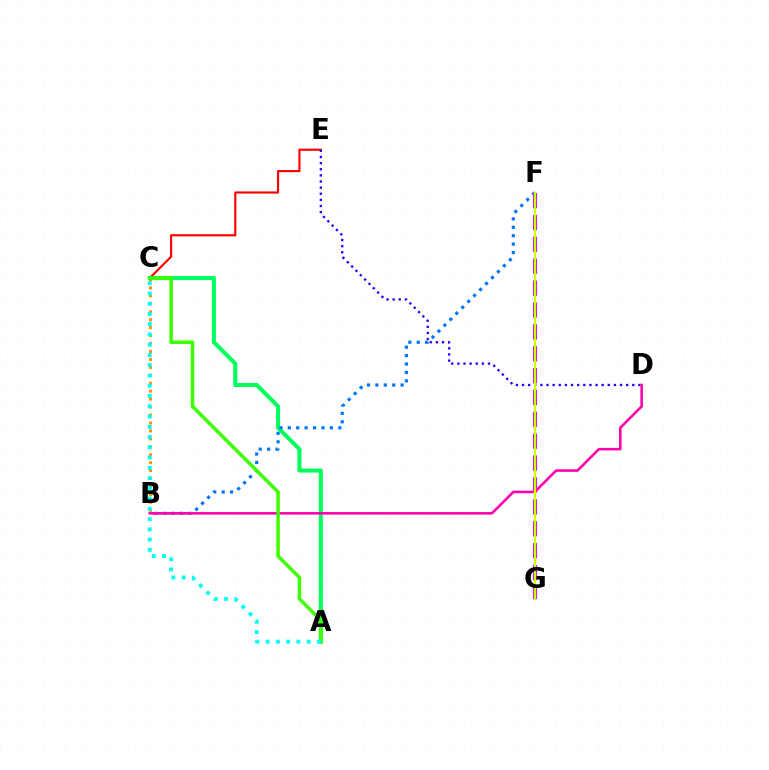{('B', 'C'): [{'color': '#ff9400', 'line_style': 'dotted', 'thickness': 2.16}], ('C', 'E'): [{'color': '#ff0000', 'line_style': 'solid', 'thickness': 1.55}], ('A', 'C'): [{'color': '#00ff5c', 'line_style': 'solid', 'thickness': 2.9}, {'color': '#3dff00', 'line_style': 'solid', 'thickness': 2.52}, {'color': '#00fff6', 'line_style': 'dotted', 'thickness': 2.79}], ('B', 'F'): [{'color': '#0074ff', 'line_style': 'dotted', 'thickness': 2.29}], ('F', 'G'): [{'color': '#b900ff', 'line_style': 'dashed', 'thickness': 2.97}, {'color': '#d1ff00', 'line_style': 'solid', 'thickness': 1.68}], ('D', 'E'): [{'color': '#2500ff', 'line_style': 'dotted', 'thickness': 1.66}], ('B', 'D'): [{'color': '#ff00ac', 'line_style': 'solid', 'thickness': 1.85}]}